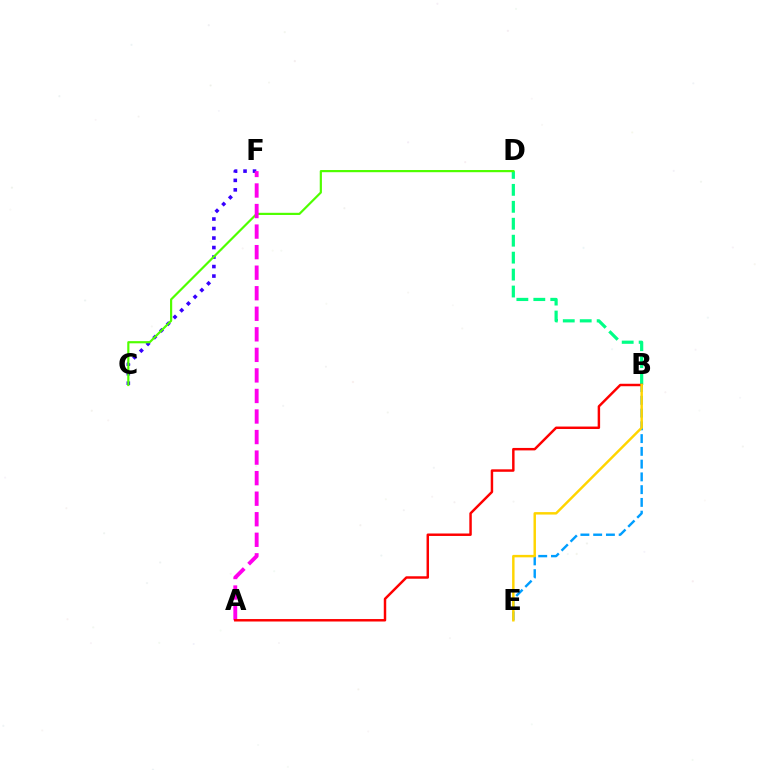{('C', 'F'): [{'color': '#3700ff', 'line_style': 'dotted', 'thickness': 2.58}], ('B', 'D'): [{'color': '#00ff86', 'line_style': 'dashed', 'thickness': 2.3}], ('B', 'E'): [{'color': '#009eff', 'line_style': 'dashed', 'thickness': 1.73}, {'color': '#ffd500', 'line_style': 'solid', 'thickness': 1.77}], ('C', 'D'): [{'color': '#4fff00', 'line_style': 'solid', 'thickness': 1.57}], ('A', 'F'): [{'color': '#ff00ed', 'line_style': 'dashed', 'thickness': 2.79}], ('A', 'B'): [{'color': '#ff0000', 'line_style': 'solid', 'thickness': 1.77}]}